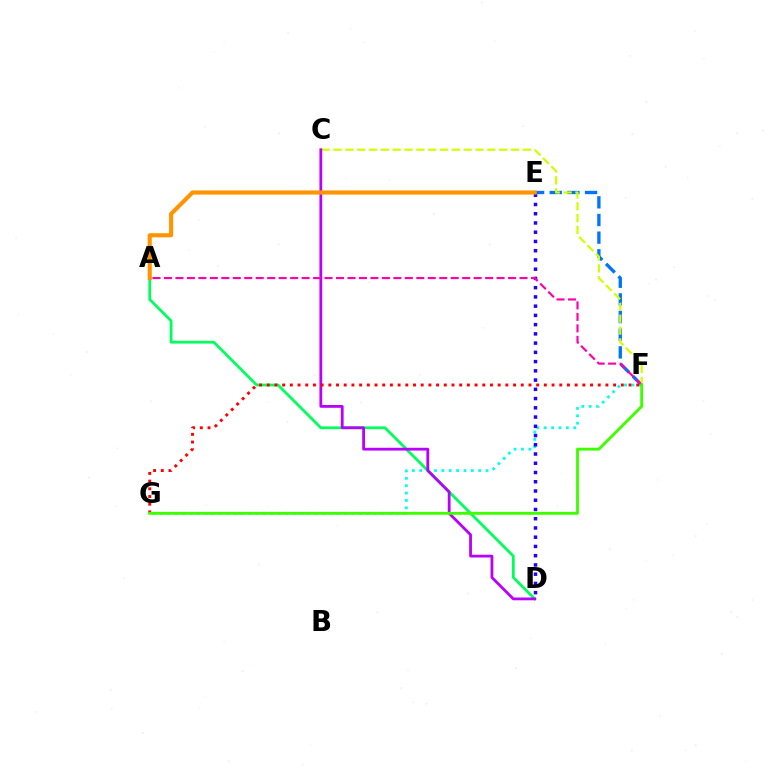{('E', 'F'): [{'color': '#0074ff', 'line_style': 'dashed', 'thickness': 2.4}], ('C', 'F'): [{'color': '#d1ff00', 'line_style': 'dashed', 'thickness': 1.61}], ('F', 'G'): [{'color': '#00fff6', 'line_style': 'dotted', 'thickness': 2.0}, {'color': '#ff0000', 'line_style': 'dotted', 'thickness': 2.09}, {'color': '#3dff00', 'line_style': 'solid', 'thickness': 2.06}], ('A', 'D'): [{'color': '#00ff5c', 'line_style': 'solid', 'thickness': 1.99}], ('C', 'D'): [{'color': '#b900ff', 'line_style': 'solid', 'thickness': 2.01}], ('D', 'E'): [{'color': '#2500ff', 'line_style': 'dotted', 'thickness': 2.51}], ('A', 'F'): [{'color': '#ff00ac', 'line_style': 'dashed', 'thickness': 1.56}], ('A', 'E'): [{'color': '#ff9400', 'line_style': 'solid', 'thickness': 2.96}]}